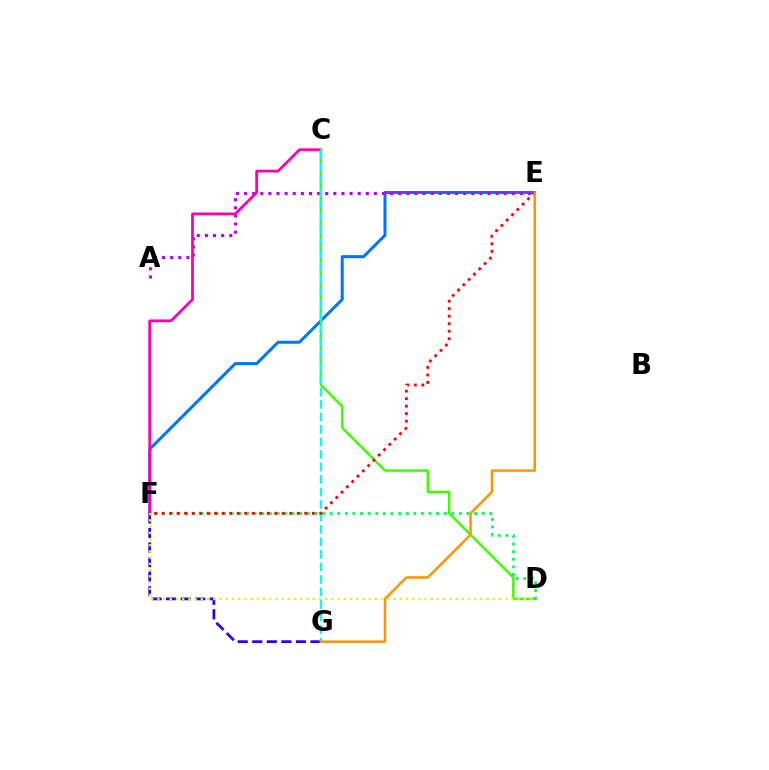{('E', 'F'): [{'color': '#0074ff', 'line_style': 'solid', 'thickness': 2.17}, {'color': '#ff0000', 'line_style': 'dotted', 'thickness': 2.04}], ('A', 'E'): [{'color': '#b900ff', 'line_style': 'dotted', 'thickness': 2.2}], ('C', 'F'): [{'color': '#ff00ac', 'line_style': 'solid', 'thickness': 2.0}], ('F', 'G'): [{'color': '#2500ff', 'line_style': 'dashed', 'thickness': 1.98}], ('C', 'D'): [{'color': '#3dff00', 'line_style': 'solid', 'thickness': 1.79}], ('C', 'G'): [{'color': '#00fff6', 'line_style': 'dashed', 'thickness': 1.7}], ('D', 'F'): [{'color': '#d1ff00', 'line_style': 'dotted', 'thickness': 1.69}, {'color': '#00ff5c', 'line_style': 'dotted', 'thickness': 2.07}], ('E', 'G'): [{'color': '#ff9400', 'line_style': 'solid', 'thickness': 1.81}]}